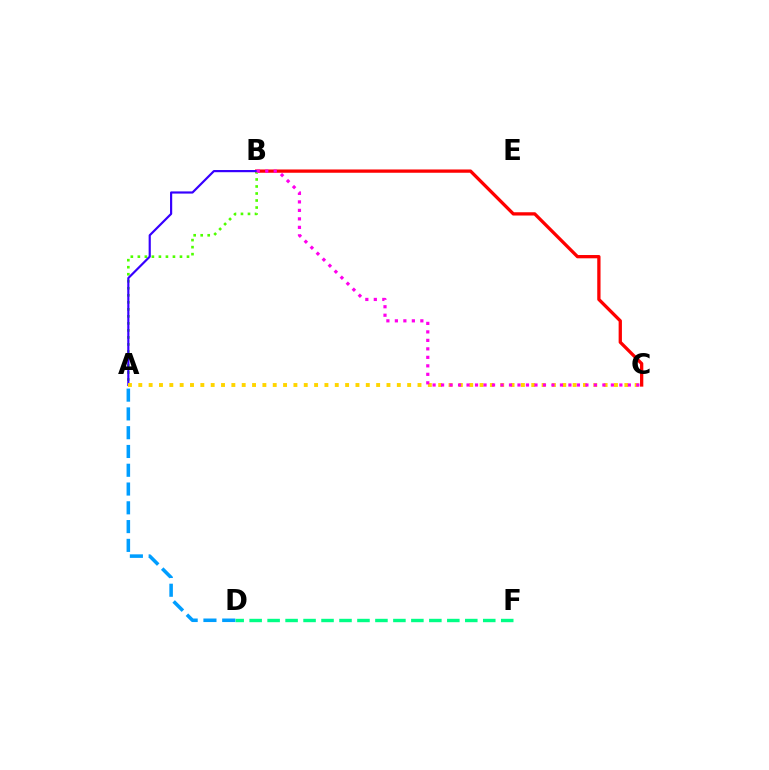{('B', 'C'): [{'color': '#ff0000', 'line_style': 'solid', 'thickness': 2.37}, {'color': '#ff00ed', 'line_style': 'dotted', 'thickness': 2.31}], ('A', 'B'): [{'color': '#4fff00', 'line_style': 'dotted', 'thickness': 1.91}, {'color': '#3700ff', 'line_style': 'solid', 'thickness': 1.57}], ('D', 'F'): [{'color': '#00ff86', 'line_style': 'dashed', 'thickness': 2.44}], ('A', 'D'): [{'color': '#009eff', 'line_style': 'dashed', 'thickness': 2.55}], ('A', 'C'): [{'color': '#ffd500', 'line_style': 'dotted', 'thickness': 2.81}]}